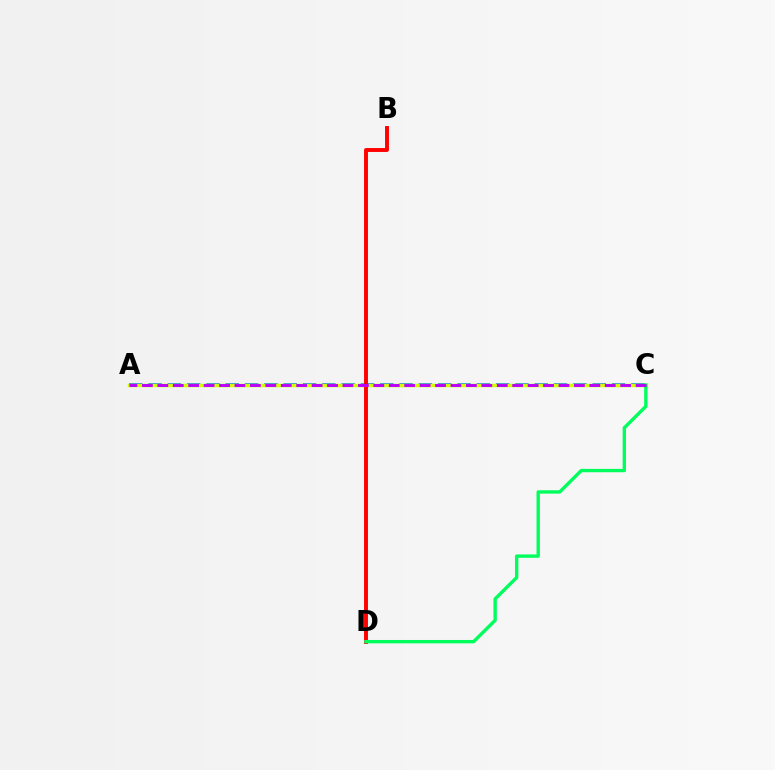{('A', 'C'): [{'color': '#0074ff', 'line_style': 'dashed', 'thickness': 2.62}, {'color': '#d1ff00', 'line_style': 'solid', 'thickness': 2.5}, {'color': '#b900ff', 'line_style': 'dashed', 'thickness': 2.1}], ('B', 'D'): [{'color': '#ff0000', 'line_style': 'solid', 'thickness': 2.82}], ('C', 'D'): [{'color': '#00ff5c', 'line_style': 'solid', 'thickness': 2.42}]}